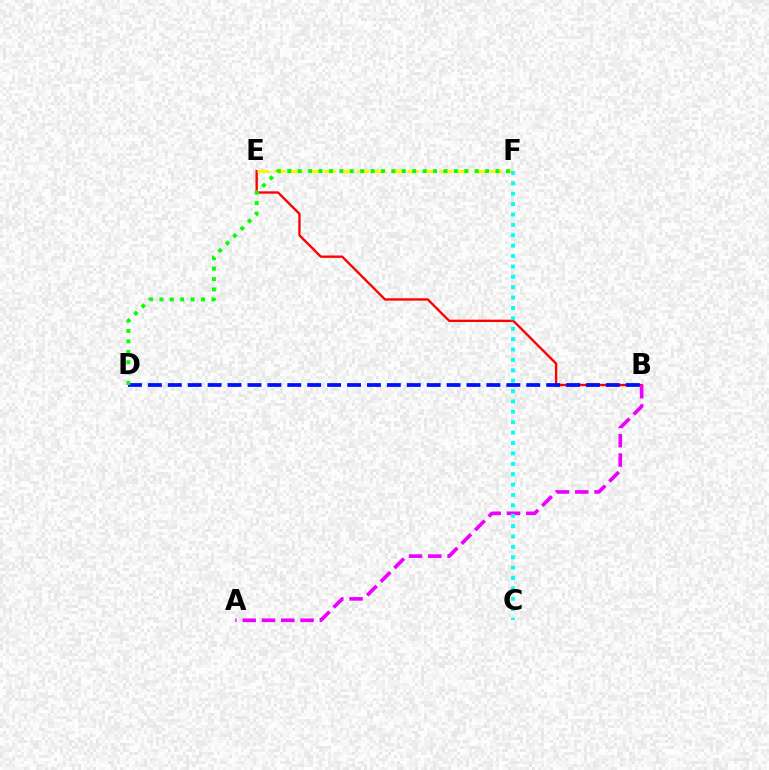{('B', 'E'): [{'color': '#ff0000', 'line_style': 'solid', 'thickness': 1.69}], ('A', 'B'): [{'color': '#ee00ff', 'line_style': 'dashed', 'thickness': 2.62}], ('E', 'F'): [{'color': '#fcf500', 'line_style': 'dashed', 'thickness': 2.26}], ('C', 'F'): [{'color': '#00fff6', 'line_style': 'dotted', 'thickness': 2.82}], ('B', 'D'): [{'color': '#0010ff', 'line_style': 'dashed', 'thickness': 2.71}], ('D', 'F'): [{'color': '#08ff00', 'line_style': 'dotted', 'thickness': 2.83}]}